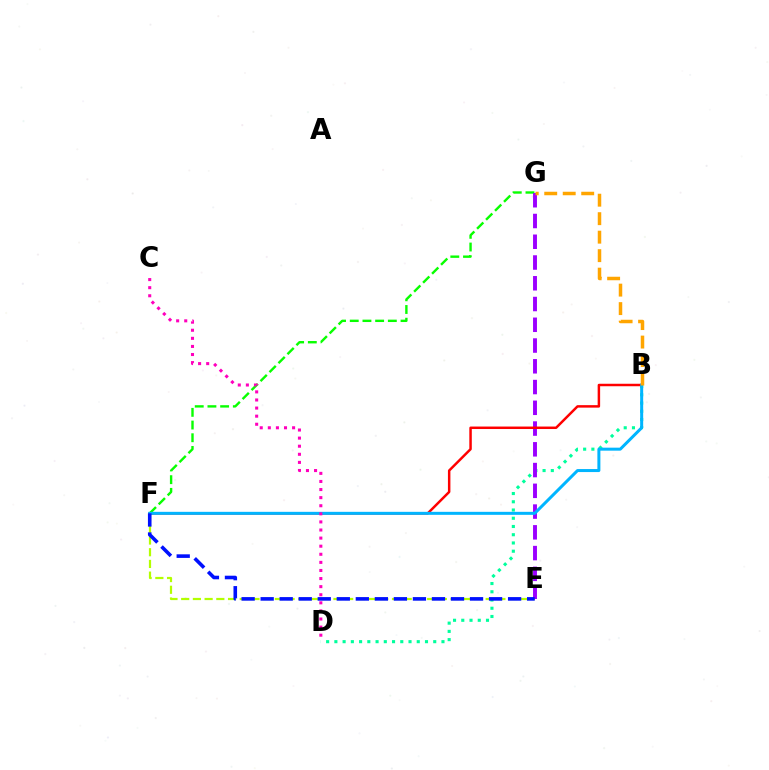{('E', 'F'): [{'color': '#b3ff00', 'line_style': 'dashed', 'thickness': 1.59}, {'color': '#0010ff', 'line_style': 'dashed', 'thickness': 2.59}], ('B', 'D'): [{'color': '#00ff9d', 'line_style': 'dotted', 'thickness': 2.24}], ('F', 'G'): [{'color': '#08ff00', 'line_style': 'dashed', 'thickness': 1.72}], ('E', 'G'): [{'color': '#9b00ff', 'line_style': 'dashed', 'thickness': 2.82}], ('B', 'F'): [{'color': '#ff0000', 'line_style': 'solid', 'thickness': 1.79}, {'color': '#00b5ff', 'line_style': 'solid', 'thickness': 2.16}], ('B', 'G'): [{'color': '#ffa500', 'line_style': 'dashed', 'thickness': 2.51}], ('C', 'D'): [{'color': '#ff00bd', 'line_style': 'dotted', 'thickness': 2.2}]}